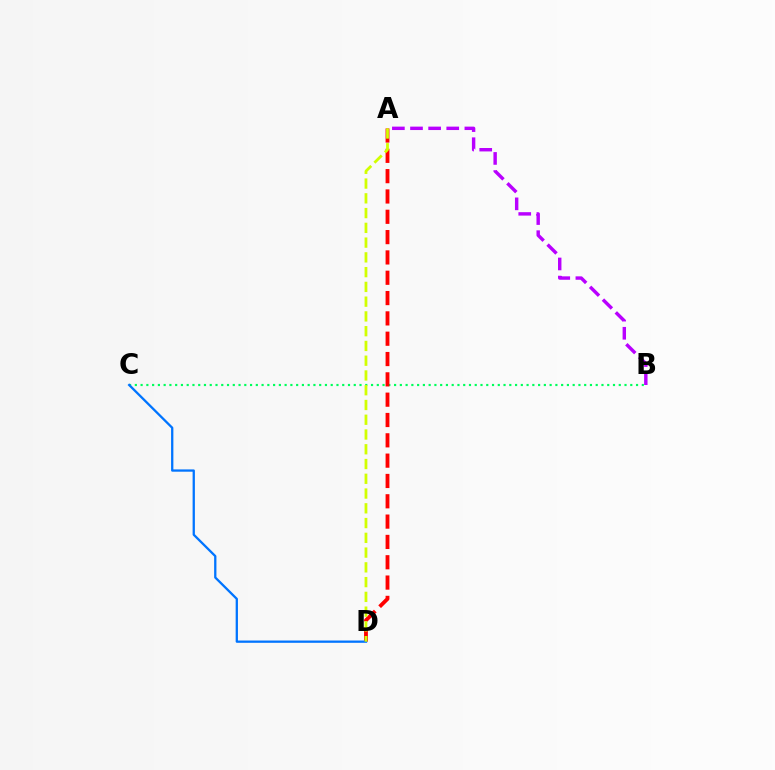{('B', 'C'): [{'color': '#00ff5c', 'line_style': 'dotted', 'thickness': 1.57}], ('A', 'B'): [{'color': '#b900ff', 'line_style': 'dashed', 'thickness': 2.46}], ('A', 'D'): [{'color': '#ff0000', 'line_style': 'dashed', 'thickness': 2.76}, {'color': '#d1ff00', 'line_style': 'dashed', 'thickness': 2.01}], ('C', 'D'): [{'color': '#0074ff', 'line_style': 'solid', 'thickness': 1.65}]}